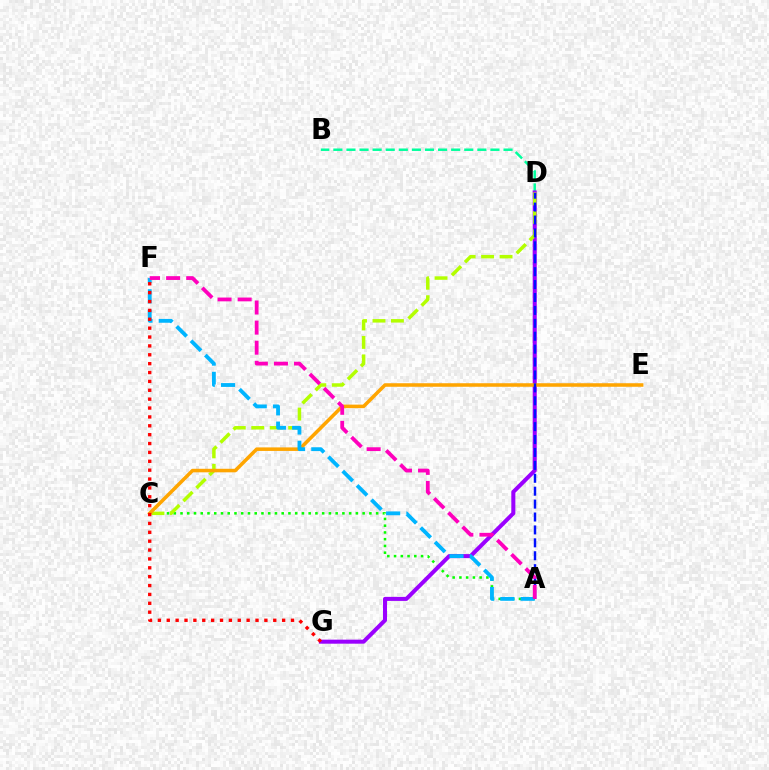{('B', 'D'): [{'color': '#00ff9d', 'line_style': 'dashed', 'thickness': 1.78}], ('A', 'C'): [{'color': '#08ff00', 'line_style': 'dotted', 'thickness': 1.83}], ('D', 'G'): [{'color': '#9b00ff', 'line_style': 'solid', 'thickness': 2.9}], ('C', 'D'): [{'color': '#b3ff00', 'line_style': 'dashed', 'thickness': 2.51}], ('C', 'E'): [{'color': '#ffa500', 'line_style': 'solid', 'thickness': 2.55}], ('A', 'D'): [{'color': '#0010ff', 'line_style': 'dashed', 'thickness': 1.75}], ('A', 'F'): [{'color': '#00b5ff', 'line_style': 'dashed', 'thickness': 2.75}, {'color': '#ff00bd', 'line_style': 'dashed', 'thickness': 2.73}], ('F', 'G'): [{'color': '#ff0000', 'line_style': 'dotted', 'thickness': 2.41}]}